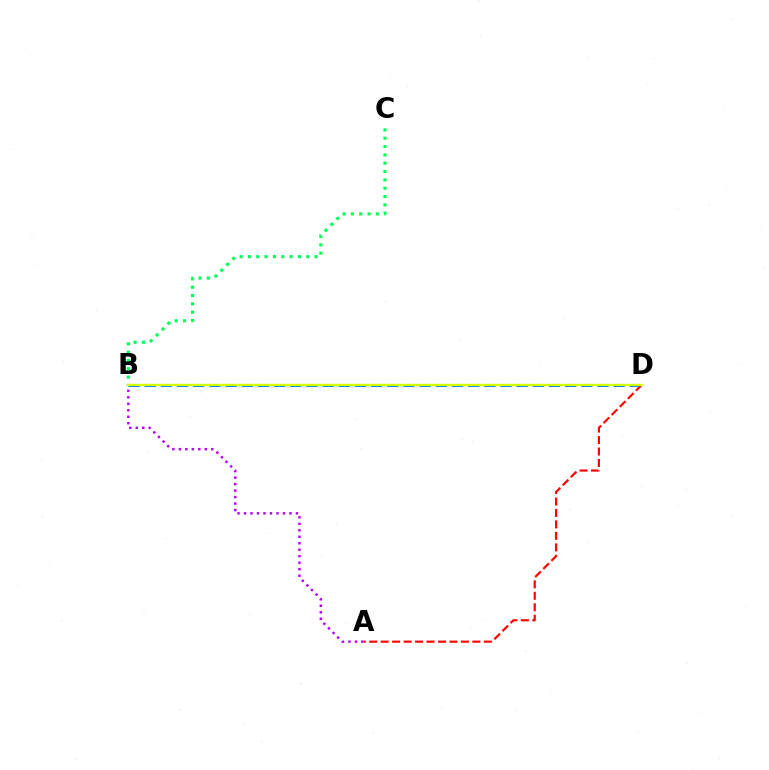{('B', 'C'): [{'color': '#00ff5c', 'line_style': 'dotted', 'thickness': 2.26}], ('B', 'D'): [{'color': '#0074ff', 'line_style': 'dashed', 'thickness': 2.2}, {'color': '#d1ff00', 'line_style': 'solid', 'thickness': 1.68}], ('A', 'D'): [{'color': '#ff0000', 'line_style': 'dashed', 'thickness': 1.56}], ('A', 'B'): [{'color': '#b900ff', 'line_style': 'dotted', 'thickness': 1.76}]}